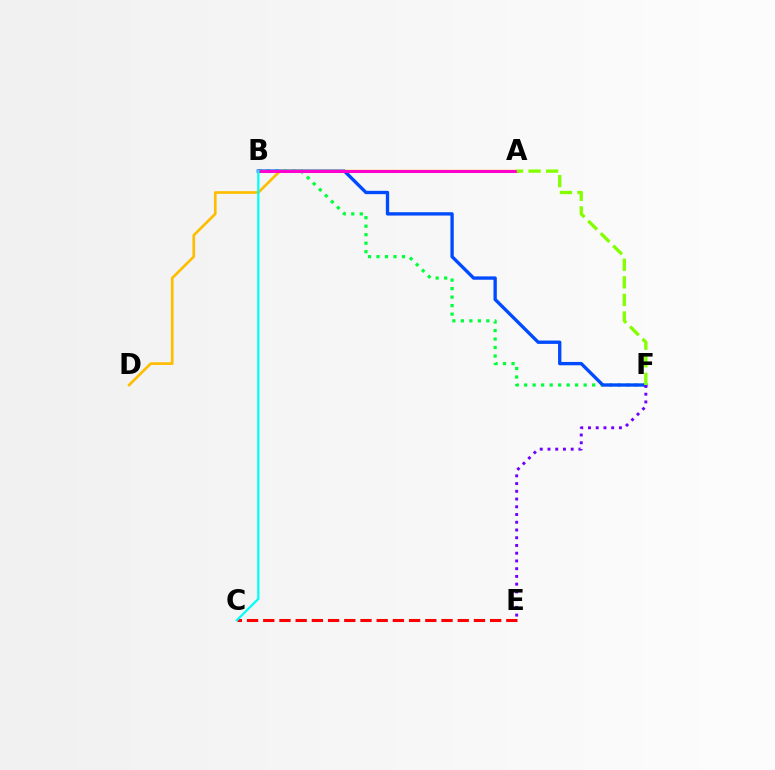{('B', 'F'): [{'color': '#00ff39', 'line_style': 'dotted', 'thickness': 2.31}, {'color': '#004bff', 'line_style': 'solid', 'thickness': 2.41}], ('C', 'E'): [{'color': '#ff0000', 'line_style': 'dashed', 'thickness': 2.2}], ('A', 'D'): [{'color': '#ffbd00', 'line_style': 'solid', 'thickness': 1.92}], ('A', 'B'): [{'color': '#ff00cf', 'line_style': 'solid', 'thickness': 2.18}], ('E', 'F'): [{'color': '#7200ff', 'line_style': 'dotted', 'thickness': 2.1}], ('B', 'C'): [{'color': '#00fff6', 'line_style': 'solid', 'thickness': 1.61}], ('A', 'F'): [{'color': '#84ff00', 'line_style': 'dashed', 'thickness': 2.39}]}